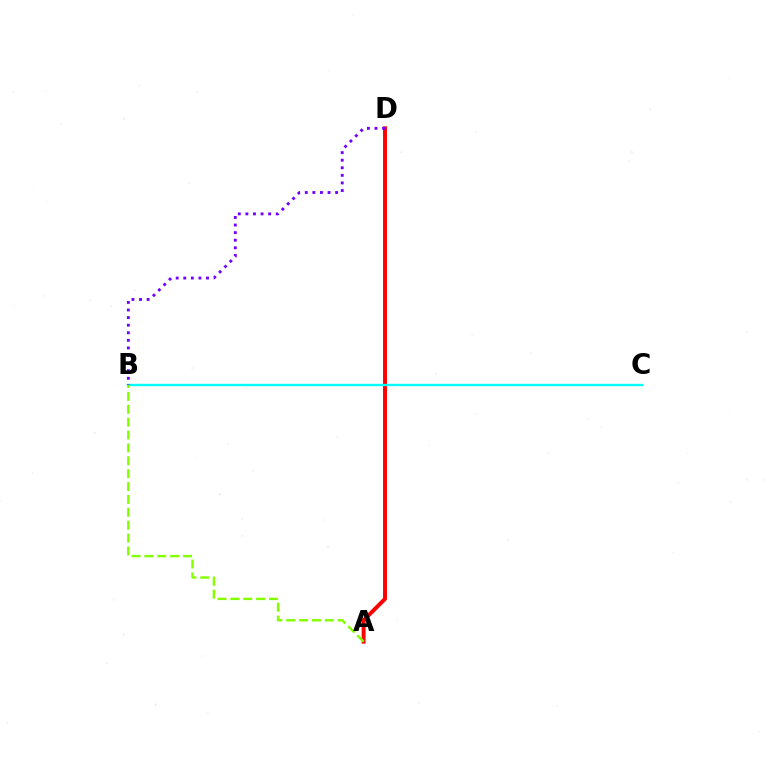{('A', 'D'): [{'color': '#ff0000', 'line_style': 'solid', 'thickness': 2.84}], ('B', 'C'): [{'color': '#00fff6', 'line_style': 'solid', 'thickness': 1.71}], ('A', 'B'): [{'color': '#84ff00', 'line_style': 'dashed', 'thickness': 1.75}], ('B', 'D'): [{'color': '#7200ff', 'line_style': 'dotted', 'thickness': 2.06}]}